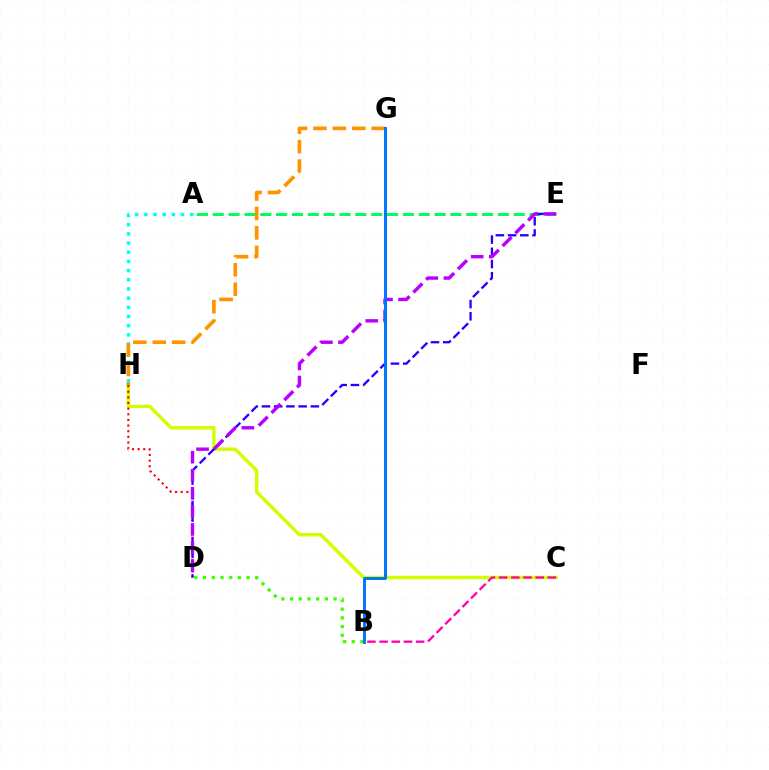{('A', 'E'): [{'color': '#00ff5c', 'line_style': 'dashed', 'thickness': 2.15}], ('C', 'H'): [{'color': '#d1ff00', 'line_style': 'solid', 'thickness': 2.48}], ('B', 'D'): [{'color': '#3dff00', 'line_style': 'dotted', 'thickness': 2.37}], ('B', 'C'): [{'color': '#ff00ac', 'line_style': 'dashed', 'thickness': 1.65}], ('A', 'H'): [{'color': '#00fff6', 'line_style': 'dotted', 'thickness': 2.49}], ('G', 'H'): [{'color': '#ff9400', 'line_style': 'dashed', 'thickness': 2.64}], ('D', 'H'): [{'color': '#ff0000', 'line_style': 'dotted', 'thickness': 1.53}], ('D', 'E'): [{'color': '#2500ff', 'line_style': 'dashed', 'thickness': 1.66}, {'color': '#b900ff', 'line_style': 'dashed', 'thickness': 2.45}], ('B', 'G'): [{'color': '#0074ff', 'line_style': 'solid', 'thickness': 2.11}]}